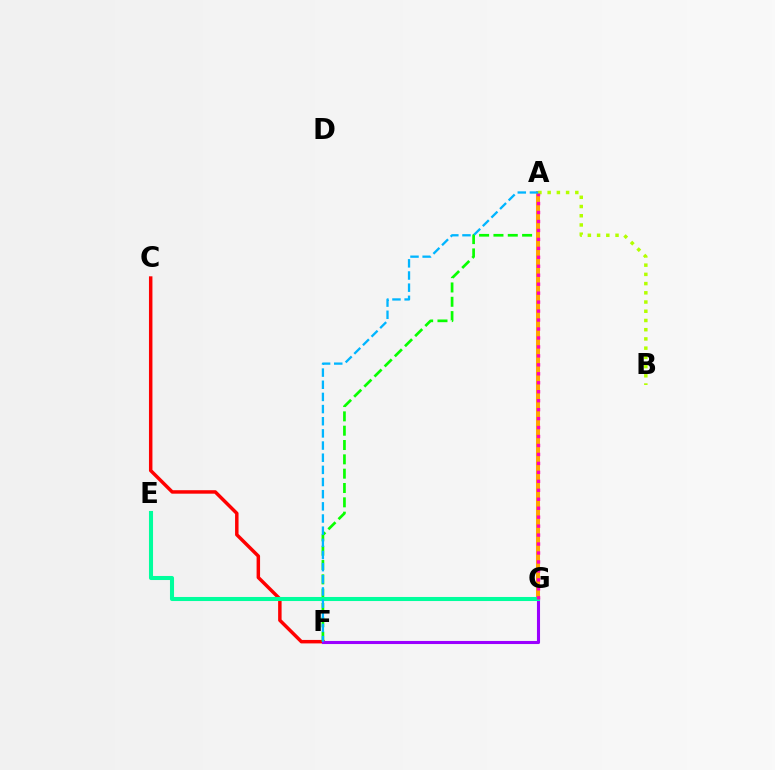{('C', 'F'): [{'color': '#ff0000', 'line_style': 'solid', 'thickness': 2.5}], ('A', 'F'): [{'color': '#08ff00', 'line_style': 'dashed', 'thickness': 1.95}, {'color': '#00b5ff', 'line_style': 'dashed', 'thickness': 1.65}], ('A', 'G'): [{'color': '#0010ff', 'line_style': 'solid', 'thickness': 2.05}, {'color': '#ffa500', 'line_style': 'solid', 'thickness': 2.9}, {'color': '#ff00bd', 'line_style': 'dotted', 'thickness': 2.43}], ('F', 'G'): [{'color': '#9b00ff', 'line_style': 'solid', 'thickness': 2.22}], ('A', 'B'): [{'color': '#b3ff00', 'line_style': 'dotted', 'thickness': 2.51}], ('E', 'G'): [{'color': '#00ff9d', 'line_style': 'solid', 'thickness': 2.93}]}